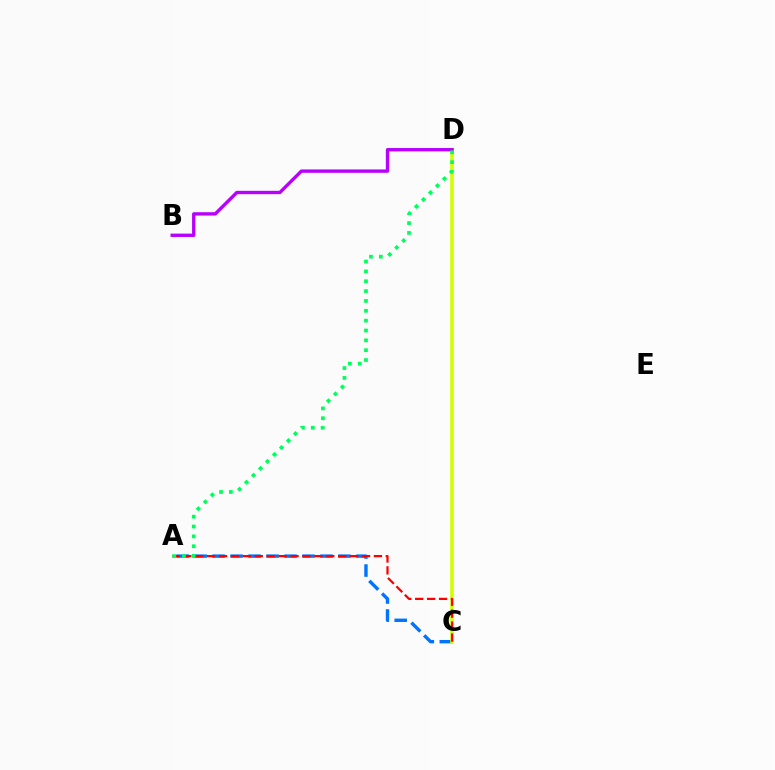{('A', 'C'): [{'color': '#0074ff', 'line_style': 'dashed', 'thickness': 2.44}, {'color': '#ff0000', 'line_style': 'dashed', 'thickness': 1.62}], ('C', 'D'): [{'color': '#d1ff00', 'line_style': 'solid', 'thickness': 2.58}], ('B', 'D'): [{'color': '#b900ff', 'line_style': 'solid', 'thickness': 2.42}], ('A', 'D'): [{'color': '#00ff5c', 'line_style': 'dotted', 'thickness': 2.68}]}